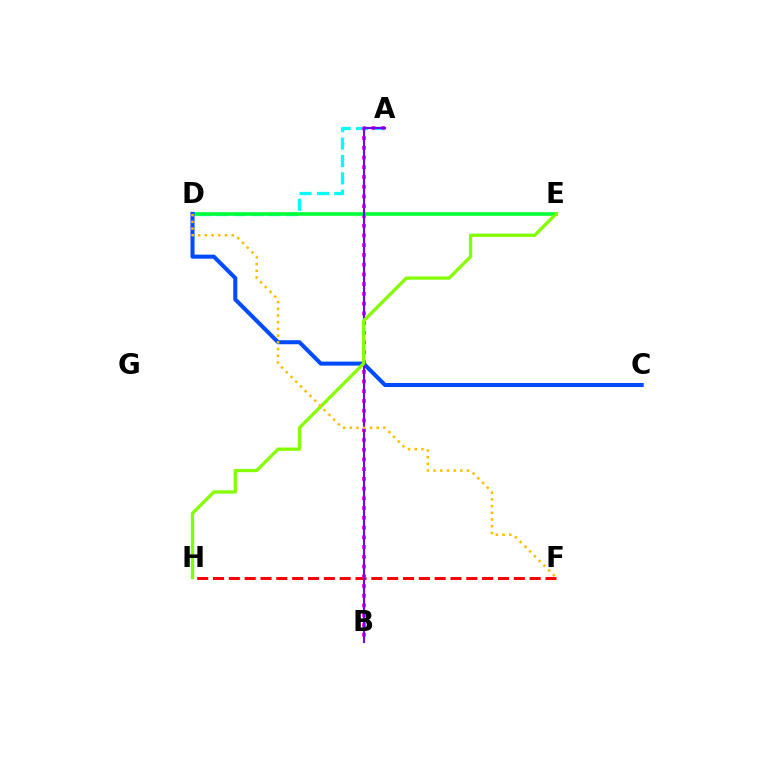{('A', 'D'): [{'color': '#00fff6', 'line_style': 'dashed', 'thickness': 2.36}], ('F', 'H'): [{'color': '#ff0000', 'line_style': 'dashed', 'thickness': 2.15}], ('A', 'B'): [{'color': '#ff00cf', 'line_style': 'dotted', 'thickness': 2.65}, {'color': '#7200ff', 'line_style': 'solid', 'thickness': 1.54}], ('D', 'E'): [{'color': '#00ff39', 'line_style': 'solid', 'thickness': 2.61}], ('C', 'D'): [{'color': '#004bff', 'line_style': 'solid', 'thickness': 2.92}], ('E', 'H'): [{'color': '#84ff00', 'line_style': 'solid', 'thickness': 2.36}], ('D', 'F'): [{'color': '#ffbd00', 'line_style': 'dotted', 'thickness': 1.82}]}